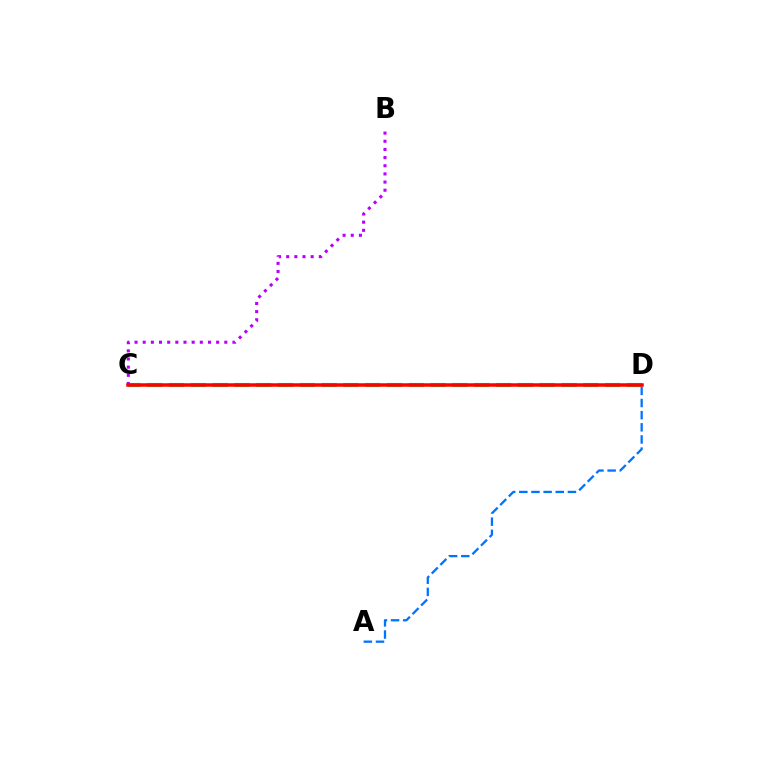{('A', 'D'): [{'color': '#0074ff', 'line_style': 'dashed', 'thickness': 1.65}], ('C', 'D'): [{'color': '#d1ff00', 'line_style': 'dashed', 'thickness': 1.55}, {'color': '#00ff5c', 'line_style': 'dashed', 'thickness': 2.96}, {'color': '#ff0000', 'line_style': 'solid', 'thickness': 2.53}], ('B', 'C'): [{'color': '#b900ff', 'line_style': 'dotted', 'thickness': 2.22}]}